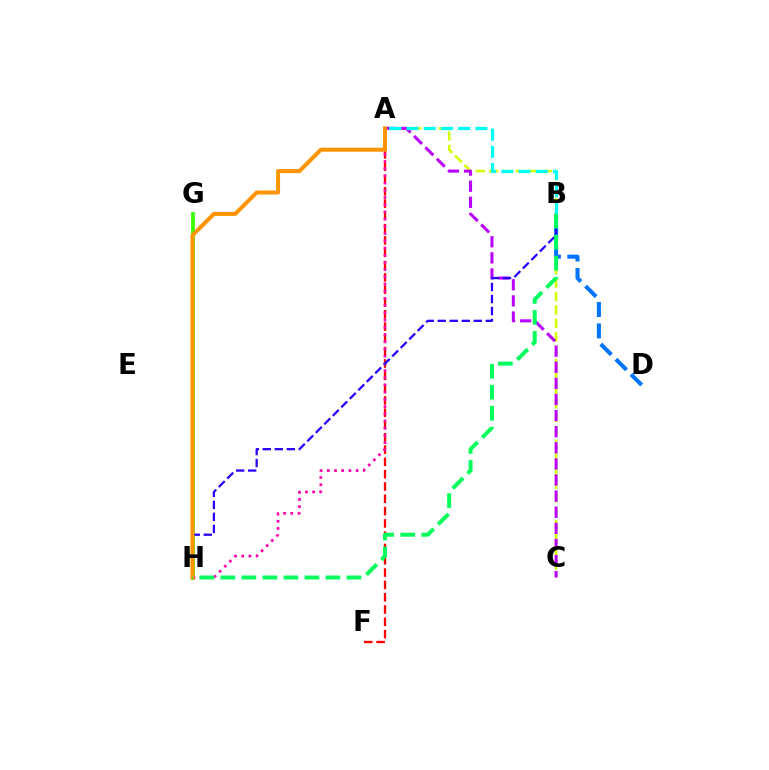{('A', 'C'): [{'color': '#d1ff00', 'line_style': 'dashed', 'thickness': 1.82}, {'color': '#b900ff', 'line_style': 'dashed', 'thickness': 2.19}], ('A', 'F'): [{'color': '#ff0000', 'line_style': 'dashed', 'thickness': 1.67}], ('G', 'H'): [{'color': '#3dff00', 'line_style': 'solid', 'thickness': 2.73}], ('A', 'H'): [{'color': '#ff00ac', 'line_style': 'dotted', 'thickness': 1.96}, {'color': '#ff9400', 'line_style': 'solid', 'thickness': 2.88}], ('B', 'D'): [{'color': '#0074ff', 'line_style': 'dashed', 'thickness': 2.91}], ('A', 'B'): [{'color': '#00fff6', 'line_style': 'dashed', 'thickness': 2.34}], ('B', 'H'): [{'color': '#2500ff', 'line_style': 'dashed', 'thickness': 1.63}, {'color': '#00ff5c', 'line_style': 'dashed', 'thickness': 2.85}]}